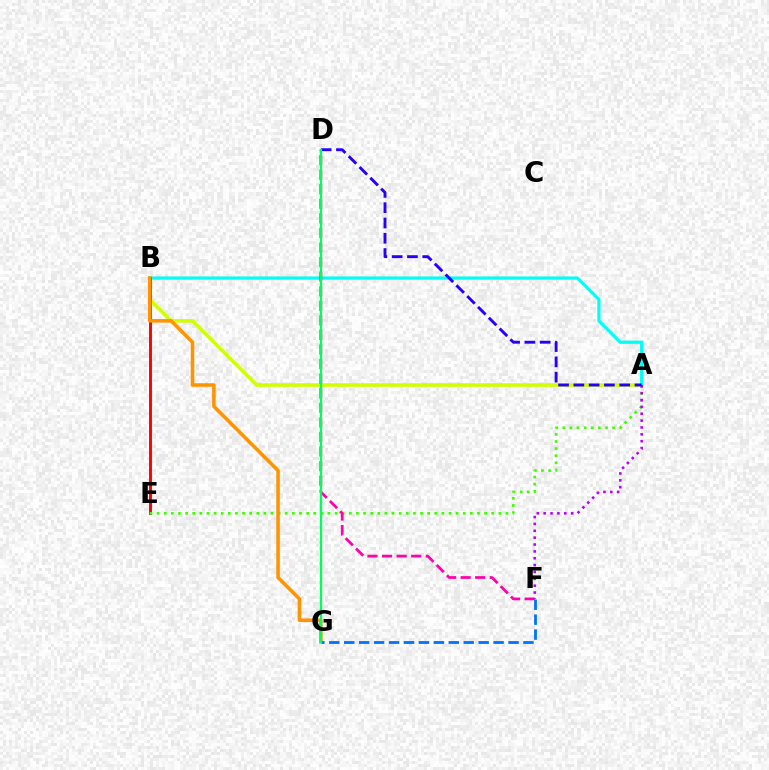{('A', 'B'): [{'color': '#d1ff00', 'line_style': 'solid', 'thickness': 2.58}, {'color': '#00fff6', 'line_style': 'solid', 'thickness': 2.31}], ('B', 'E'): [{'color': '#ff0000', 'line_style': 'solid', 'thickness': 2.1}], ('A', 'E'): [{'color': '#3dff00', 'line_style': 'dotted', 'thickness': 1.93}], ('D', 'F'): [{'color': '#ff00ac', 'line_style': 'dashed', 'thickness': 1.98}], ('A', 'F'): [{'color': '#b900ff', 'line_style': 'dotted', 'thickness': 1.86}], ('B', 'G'): [{'color': '#ff9400', 'line_style': 'solid', 'thickness': 2.56}], ('F', 'G'): [{'color': '#0074ff', 'line_style': 'dashed', 'thickness': 2.03}], ('A', 'D'): [{'color': '#2500ff', 'line_style': 'dashed', 'thickness': 2.08}], ('D', 'G'): [{'color': '#00ff5c', 'line_style': 'solid', 'thickness': 1.63}]}